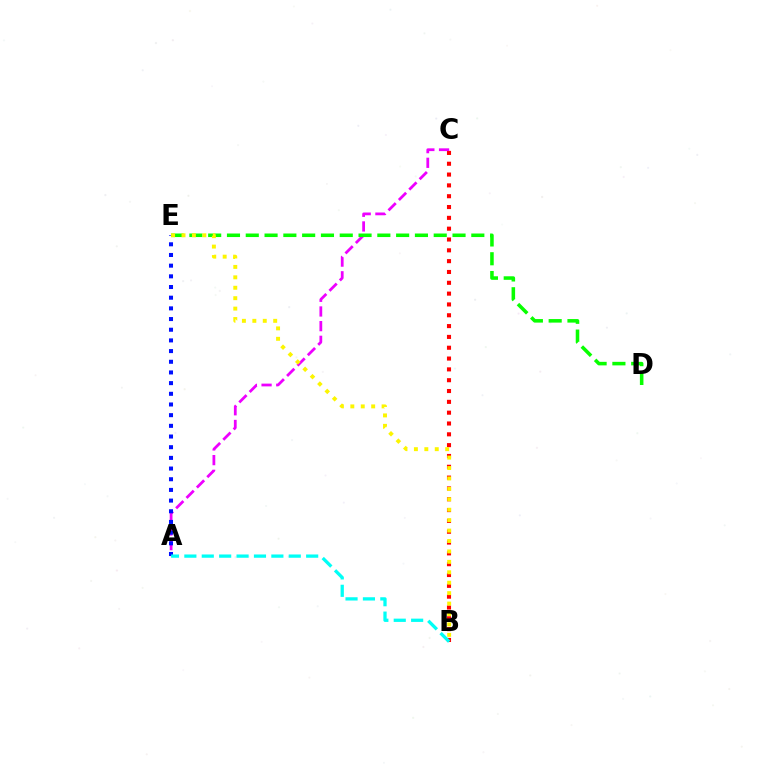{('B', 'C'): [{'color': '#ff0000', 'line_style': 'dotted', 'thickness': 2.94}], ('A', 'C'): [{'color': '#ee00ff', 'line_style': 'dashed', 'thickness': 1.99}], ('A', 'E'): [{'color': '#0010ff', 'line_style': 'dotted', 'thickness': 2.9}], ('D', 'E'): [{'color': '#08ff00', 'line_style': 'dashed', 'thickness': 2.55}], ('B', 'E'): [{'color': '#fcf500', 'line_style': 'dotted', 'thickness': 2.83}], ('A', 'B'): [{'color': '#00fff6', 'line_style': 'dashed', 'thickness': 2.36}]}